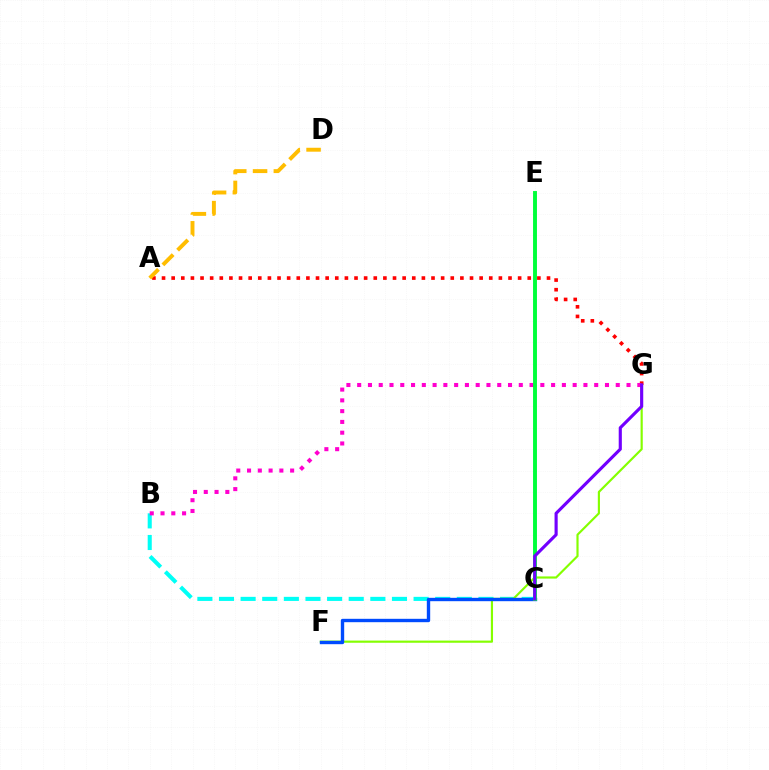{('B', 'C'): [{'color': '#00fff6', 'line_style': 'dashed', 'thickness': 2.94}], ('A', 'G'): [{'color': '#ff0000', 'line_style': 'dotted', 'thickness': 2.61}], ('F', 'G'): [{'color': '#84ff00', 'line_style': 'solid', 'thickness': 1.56}], ('A', 'D'): [{'color': '#ffbd00', 'line_style': 'dashed', 'thickness': 2.82}], ('C', 'F'): [{'color': '#004bff', 'line_style': 'solid', 'thickness': 2.43}], ('B', 'G'): [{'color': '#ff00cf', 'line_style': 'dotted', 'thickness': 2.93}], ('C', 'E'): [{'color': '#00ff39', 'line_style': 'solid', 'thickness': 2.81}], ('C', 'G'): [{'color': '#7200ff', 'line_style': 'solid', 'thickness': 2.26}]}